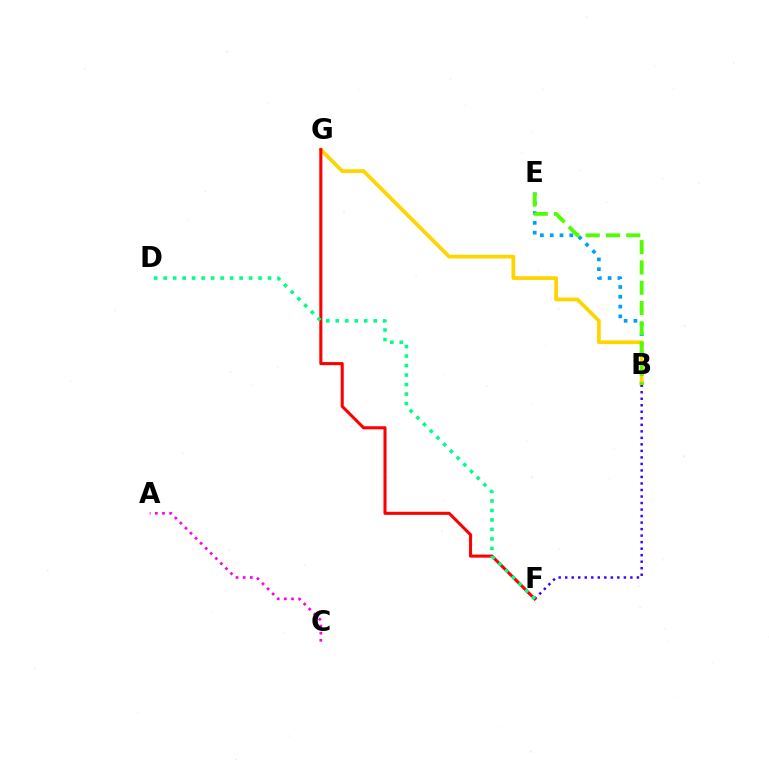{('B', 'E'): [{'color': '#009eff', 'line_style': 'dotted', 'thickness': 2.66}, {'color': '#4fff00', 'line_style': 'dashed', 'thickness': 2.76}], ('B', 'G'): [{'color': '#ffd500', 'line_style': 'solid', 'thickness': 2.7}], ('A', 'C'): [{'color': '#ff00ed', 'line_style': 'dotted', 'thickness': 1.94}], ('B', 'F'): [{'color': '#3700ff', 'line_style': 'dotted', 'thickness': 1.77}], ('F', 'G'): [{'color': '#ff0000', 'line_style': 'solid', 'thickness': 2.21}], ('D', 'F'): [{'color': '#00ff86', 'line_style': 'dotted', 'thickness': 2.58}]}